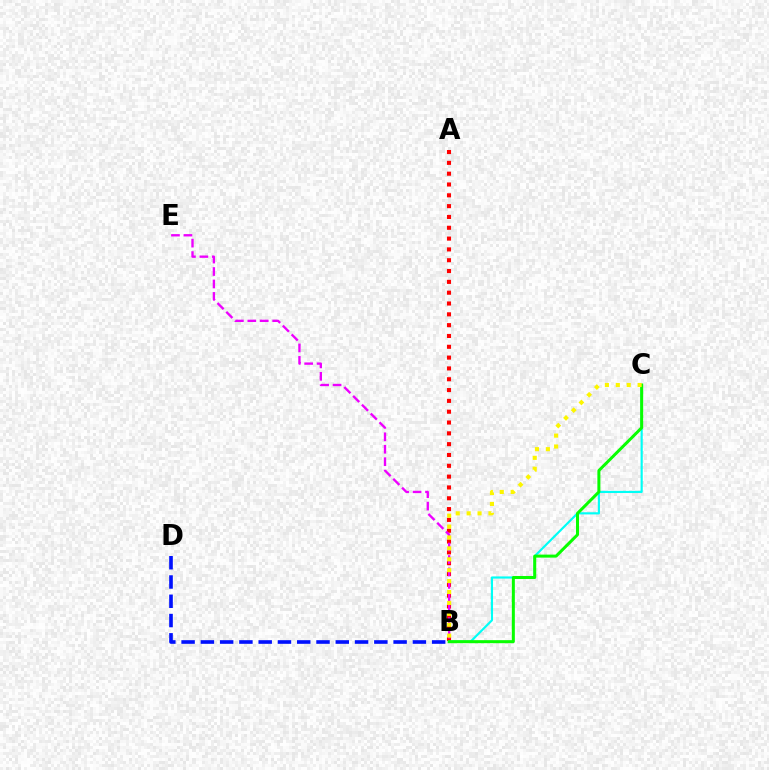{('A', 'B'): [{'color': '#ff0000', 'line_style': 'dotted', 'thickness': 2.94}], ('B', 'C'): [{'color': '#00fff6', 'line_style': 'solid', 'thickness': 1.56}, {'color': '#08ff00', 'line_style': 'solid', 'thickness': 2.17}, {'color': '#fcf500', 'line_style': 'dotted', 'thickness': 2.96}], ('B', 'E'): [{'color': '#ee00ff', 'line_style': 'dashed', 'thickness': 1.69}], ('B', 'D'): [{'color': '#0010ff', 'line_style': 'dashed', 'thickness': 2.62}]}